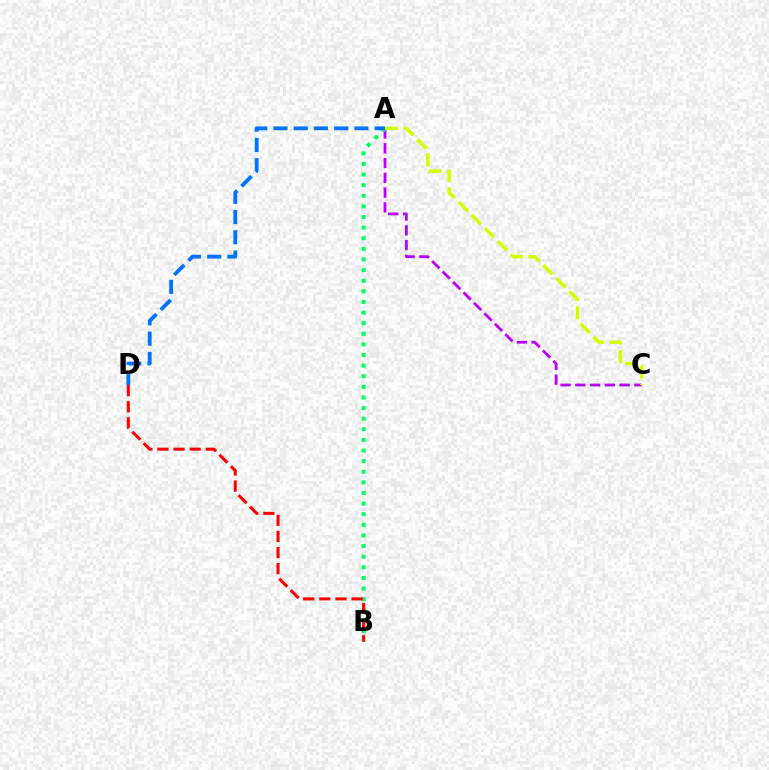{('A', 'C'): [{'color': '#b900ff', 'line_style': 'dashed', 'thickness': 2.01}, {'color': '#d1ff00', 'line_style': 'dashed', 'thickness': 2.51}], ('A', 'B'): [{'color': '#00ff5c', 'line_style': 'dotted', 'thickness': 2.88}], ('A', 'D'): [{'color': '#0074ff', 'line_style': 'dashed', 'thickness': 2.75}], ('B', 'D'): [{'color': '#ff0000', 'line_style': 'dashed', 'thickness': 2.19}]}